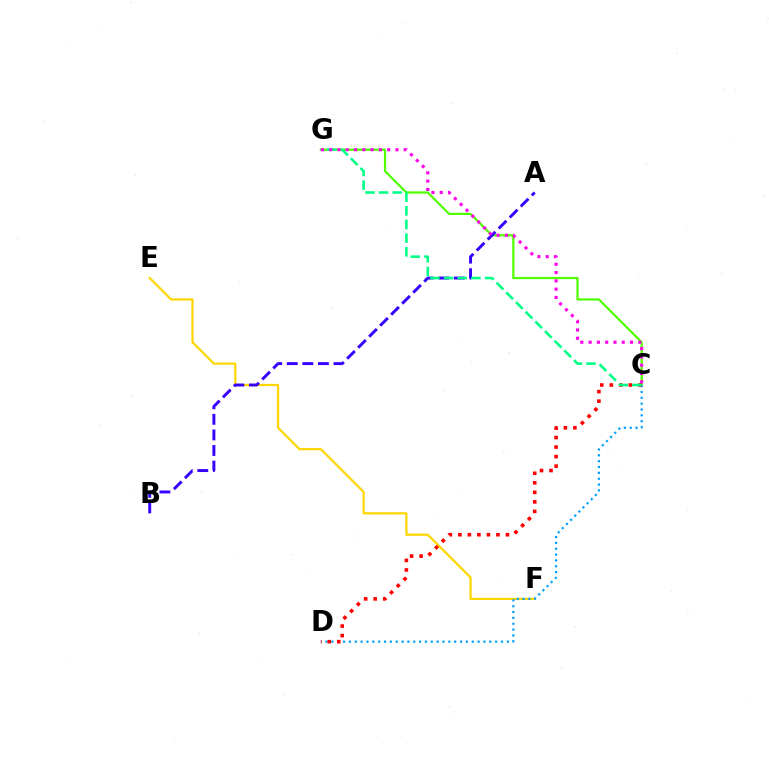{('E', 'F'): [{'color': '#ffd500', 'line_style': 'solid', 'thickness': 1.58}], ('C', 'G'): [{'color': '#4fff00', 'line_style': 'solid', 'thickness': 1.59}, {'color': '#00ff86', 'line_style': 'dashed', 'thickness': 1.86}, {'color': '#ff00ed', 'line_style': 'dotted', 'thickness': 2.25}], ('C', 'D'): [{'color': '#009eff', 'line_style': 'dotted', 'thickness': 1.59}, {'color': '#ff0000', 'line_style': 'dotted', 'thickness': 2.59}], ('A', 'B'): [{'color': '#3700ff', 'line_style': 'dashed', 'thickness': 2.12}]}